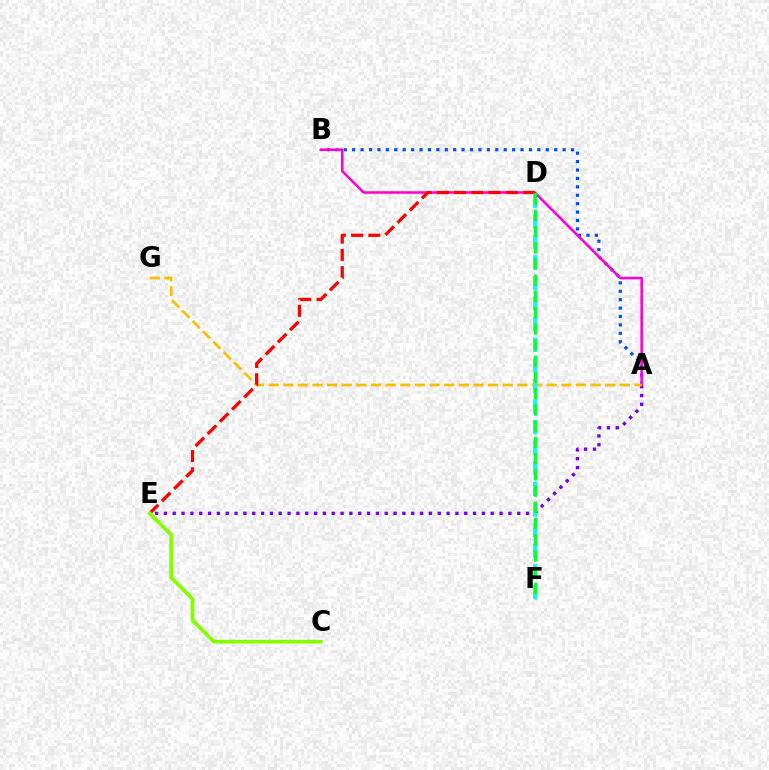{('A', 'B'): [{'color': '#004bff', 'line_style': 'dotted', 'thickness': 2.29}, {'color': '#ff00cf', 'line_style': 'solid', 'thickness': 1.84}], ('A', 'E'): [{'color': '#7200ff', 'line_style': 'dotted', 'thickness': 2.4}], ('A', 'G'): [{'color': '#ffbd00', 'line_style': 'dashed', 'thickness': 1.99}], ('D', 'E'): [{'color': '#ff0000', 'line_style': 'dashed', 'thickness': 2.34}], ('D', 'F'): [{'color': '#00fff6', 'line_style': 'dashed', 'thickness': 2.8}, {'color': '#00ff39', 'line_style': 'dashed', 'thickness': 2.2}], ('C', 'E'): [{'color': '#84ff00', 'line_style': 'solid', 'thickness': 2.67}]}